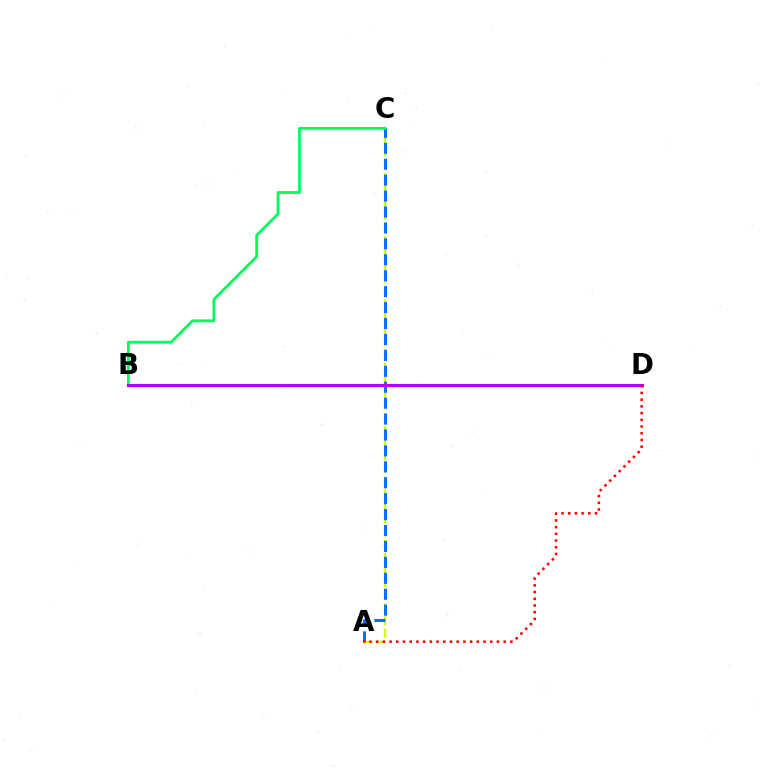{('A', 'C'): [{'color': '#d1ff00', 'line_style': 'dashed', 'thickness': 1.72}, {'color': '#0074ff', 'line_style': 'dashed', 'thickness': 2.16}], ('B', 'C'): [{'color': '#00ff5c', 'line_style': 'solid', 'thickness': 2.02}], ('B', 'D'): [{'color': '#b900ff', 'line_style': 'solid', 'thickness': 2.22}], ('A', 'D'): [{'color': '#ff0000', 'line_style': 'dotted', 'thickness': 1.82}]}